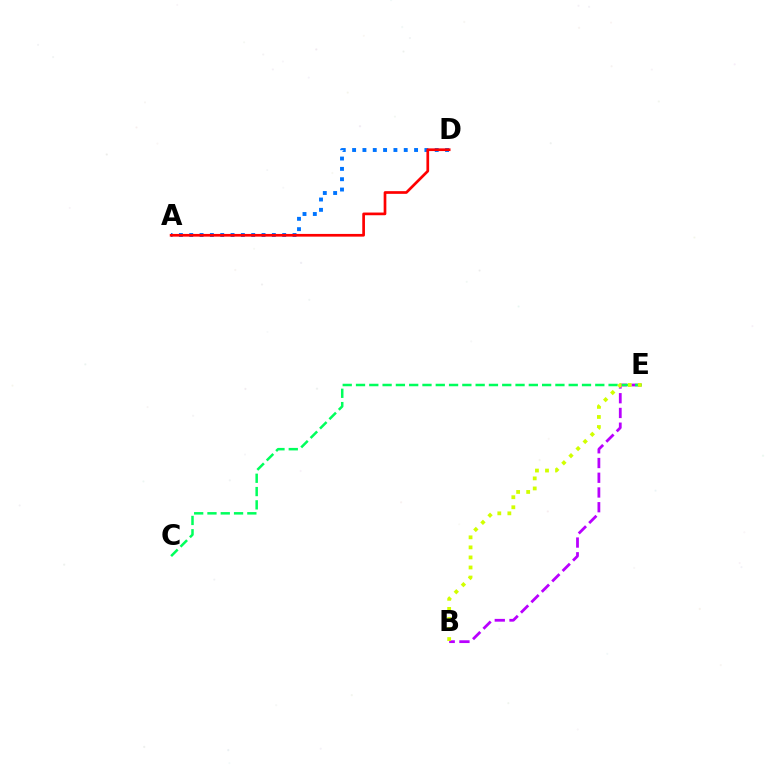{('B', 'E'): [{'color': '#b900ff', 'line_style': 'dashed', 'thickness': 2.0}, {'color': '#d1ff00', 'line_style': 'dotted', 'thickness': 2.73}], ('C', 'E'): [{'color': '#00ff5c', 'line_style': 'dashed', 'thickness': 1.81}], ('A', 'D'): [{'color': '#0074ff', 'line_style': 'dotted', 'thickness': 2.81}, {'color': '#ff0000', 'line_style': 'solid', 'thickness': 1.94}]}